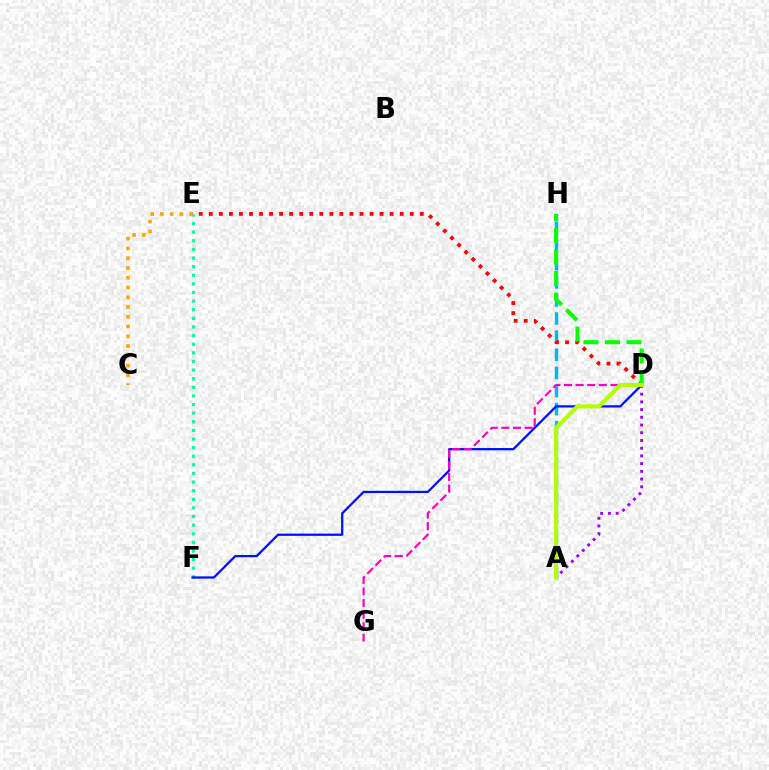{('E', 'F'): [{'color': '#00ff9d', 'line_style': 'dotted', 'thickness': 2.34}], ('C', 'E'): [{'color': '#ffa500', 'line_style': 'dotted', 'thickness': 2.65}], ('A', 'H'): [{'color': '#00b5ff', 'line_style': 'dashed', 'thickness': 2.46}], ('D', 'E'): [{'color': '#ff0000', 'line_style': 'dotted', 'thickness': 2.73}], ('D', 'F'): [{'color': '#0010ff', 'line_style': 'solid', 'thickness': 1.63}], ('D', 'H'): [{'color': '#08ff00', 'line_style': 'dashed', 'thickness': 2.92}], ('A', 'D'): [{'color': '#9b00ff', 'line_style': 'dotted', 'thickness': 2.1}, {'color': '#b3ff00', 'line_style': 'solid', 'thickness': 2.99}], ('D', 'G'): [{'color': '#ff00bd', 'line_style': 'dashed', 'thickness': 1.58}]}